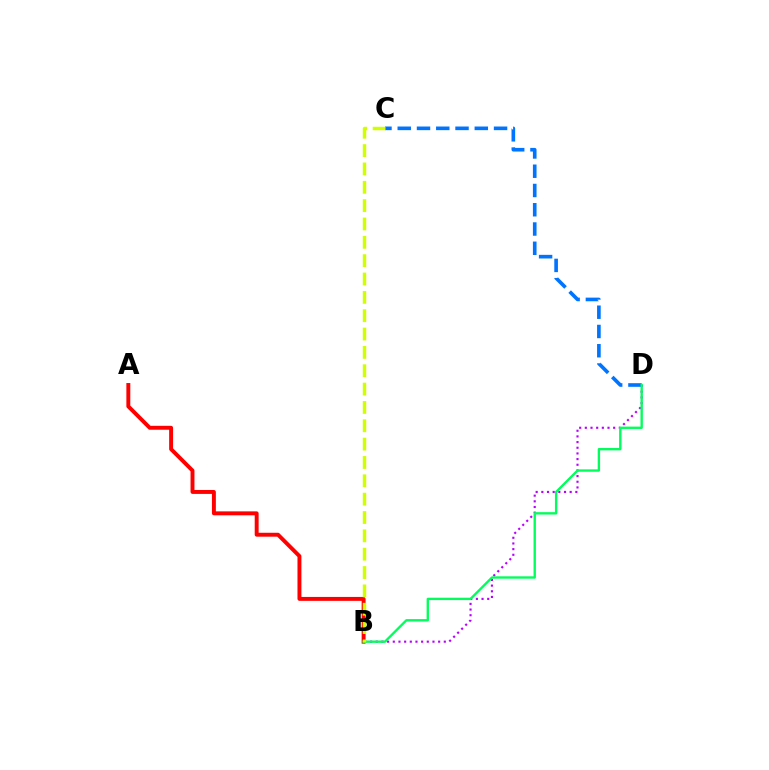{('B', 'D'): [{'color': '#b900ff', 'line_style': 'dotted', 'thickness': 1.54}, {'color': '#00ff5c', 'line_style': 'solid', 'thickness': 1.7}], ('A', 'B'): [{'color': '#ff0000', 'line_style': 'solid', 'thickness': 2.83}], ('C', 'D'): [{'color': '#0074ff', 'line_style': 'dashed', 'thickness': 2.62}], ('B', 'C'): [{'color': '#d1ff00', 'line_style': 'dashed', 'thickness': 2.49}]}